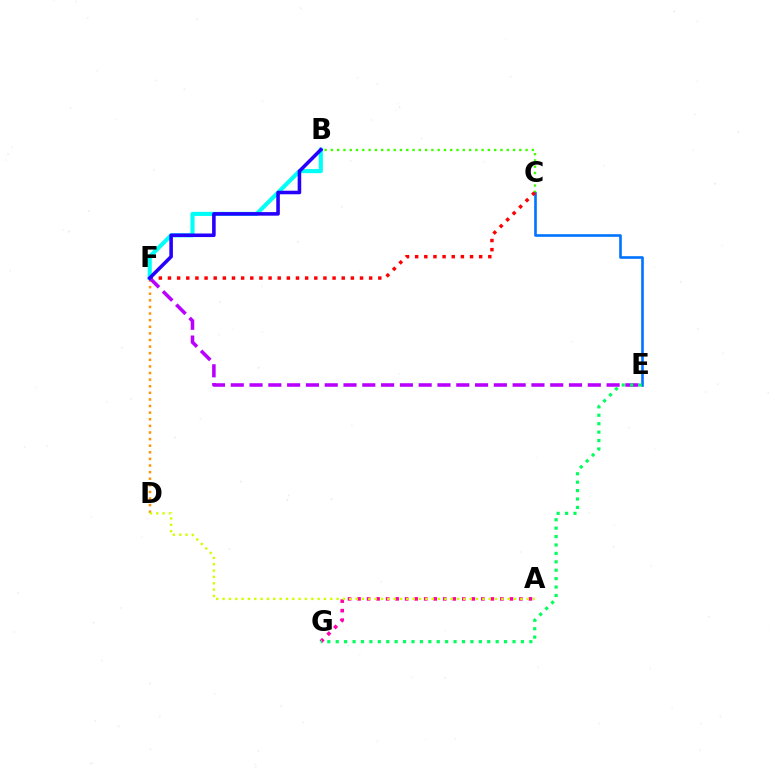{('B', 'C'): [{'color': '#3dff00', 'line_style': 'dotted', 'thickness': 1.71}], ('C', 'E'): [{'color': '#0074ff', 'line_style': 'solid', 'thickness': 1.89}], ('D', 'F'): [{'color': '#ff9400', 'line_style': 'dotted', 'thickness': 1.8}], ('B', 'F'): [{'color': '#00fff6', 'line_style': 'solid', 'thickness': 2.96}, {'color': '#2500ff', 'line_style': 'solid', 'thickness': 2.57}], ('C', 'F'): [{'color': '#ff0000', 'line_style': 'dotted', 'thickness': 2.48}], ('E', 'F'): [{'color': '#b900ff', 'line_style': 'dashed', 'thickness': 2.55}], ('A', 'G'): [{'color': '#ff00ac', 'line_style': 'dotted', 'thickness': 2.59}], ('A', 'D'): [{'color': '#d1ff00', 'line_style': 'dotted', 'thickness': 1.72}], ('E', 'G'): [{'color': '#00ff5c', 'line_style': 'dotted', 'thickness': 2.29}]}